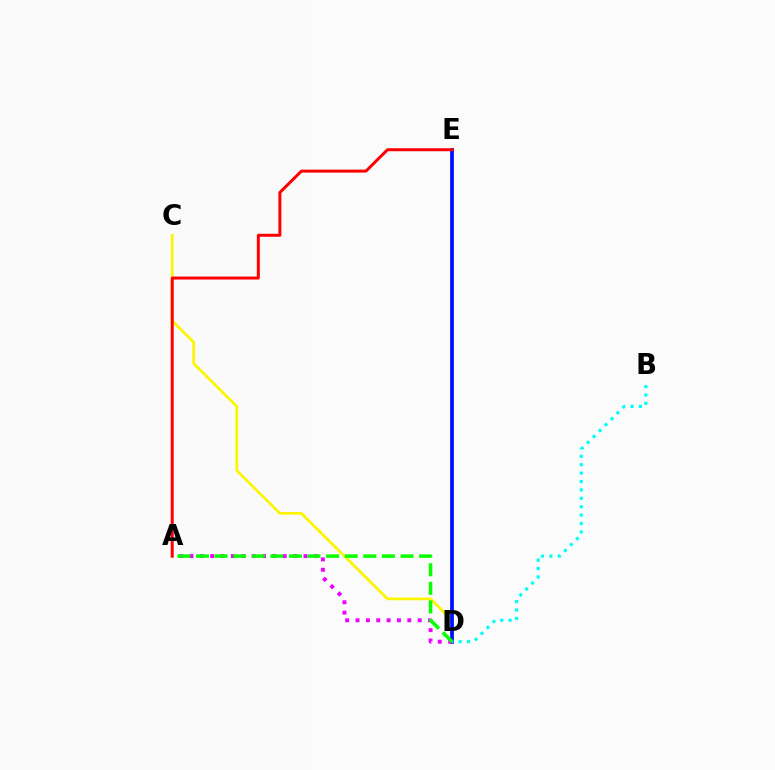{('C', 'D'): [{'color': '#fcf500', 'line_style': 'solid', 'thickness': 1.97}], ('D', 'E'): [{'color': '#0010ff', 'line_style': 'solid', 'thickness': 2.71}], ('A', 'D'): [{'color': '#ee00ff', 'line_style': 'dotted', 'thickness': 2.82}, {'color': '#08ff00', 'line_style': 'dashed', 'thickness': 2.53}], ('B', 'D'): [{'color': '#00fff6', 'line_style': 'dotted', 'thickness': 2.28}], ('A', 'E'): [{'color': '#ff0000', 'line_style': 'solid', 'thickness': 2.15}]}